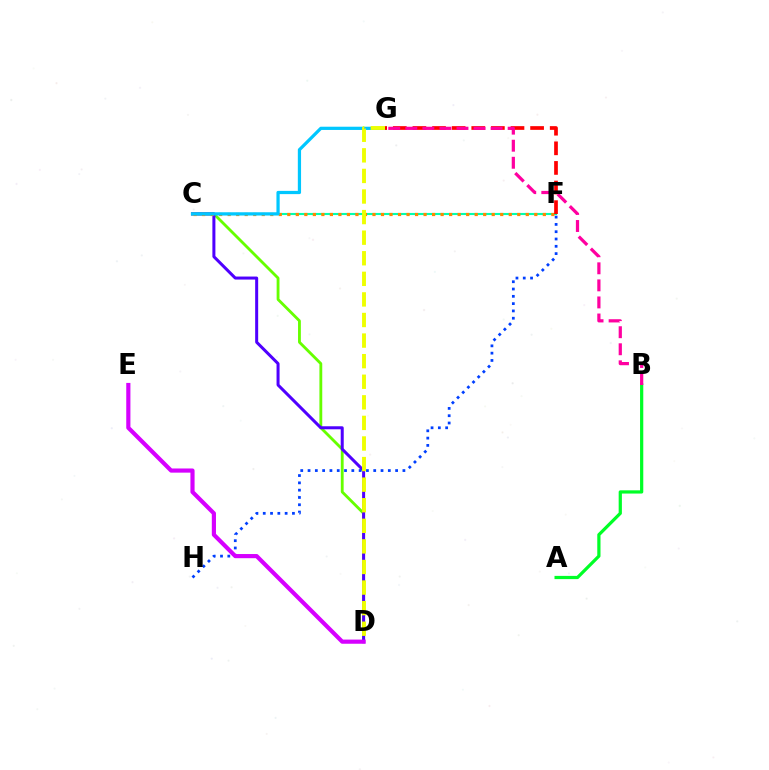{('C', 'F'): [{'color': '#00ffaf', 'line_style': 'solid', 'thickness': 1.52}, {'color': '#ff8800', 'line_style': 'dotted', 'thickness': 2.31}], ('C', 'D'): [{'color': '#66ff00', 'line_style': 'solid', 'thickness': 2.04}, {'color': '#4f00ff', 'line_style': 'solid', 'thickness': 2.17}], ('A', 'B'): [{'color': '#00ff27', 'line_style': 'solid', 'thickness': 2.32}], ('C', 'G'): [{'color': '#00c7ff', 'line_style': 'solid', 'thickness': 2.33}], ('F', 'H'): [{'color': '#003fff', 'line_style': 'dotted', 'thickness': 1.98}], ('D', 'E'): [{'color': '#d600ff', 'line_style': 'solid', 'thickness': 3.0}], ('F', 'G'): [{'color': '#ff0000', 'line_style': 'dashed', 'thickness': 2.66}], ('D', 'G'): [{'color': '#eeff00', 'line_style': 'dashed', 'thickness': 2.8}], ('B', 'G'): [{'color': '#ff00a0', 'line_style': 'dashed', 'thickness': 2.32}]}